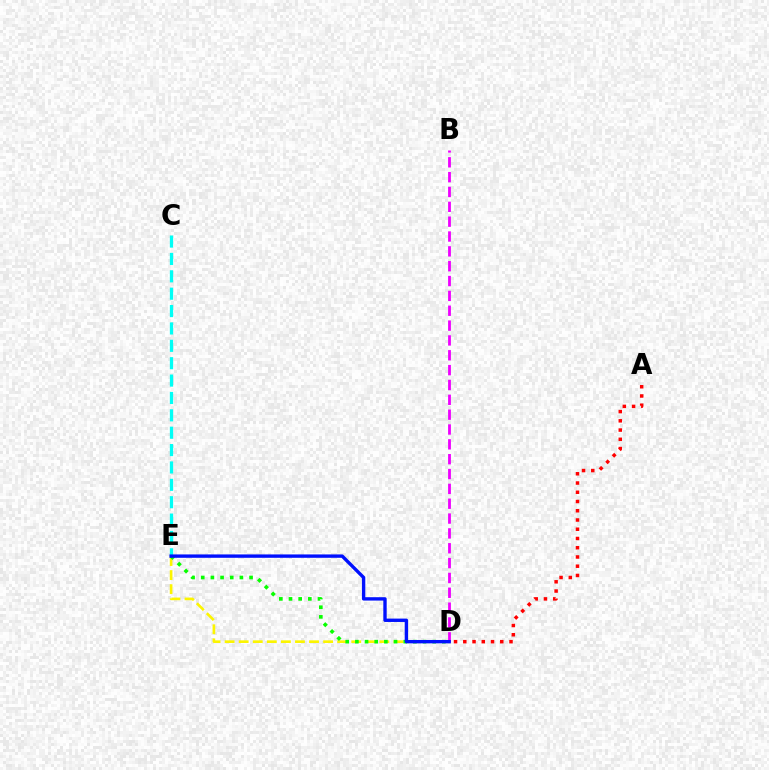{('D', 'E'): [{'color': '#fcf500', 'line_style': 'dashed', 'thickness': 1.91}, {'color': '#08ff00', 'line_style': 'dotted', 'thickness': 2.63}, {'color': '#0010ff', 'line_style': 'solid', 'thickness': 2.42}], ('C', 'E'): [{'color': '#00fff6', 'line_style': 'dashed', 'thickness': 2.36}], ('A', 'D'): [{'color': '#ff0000', 'line_style': 'dotted', 'thickness': 2.51}], ('B', 'D'): [{'color': '#ee00ff', 'line_style': 'dashed', 'thickness': 2.02}]}